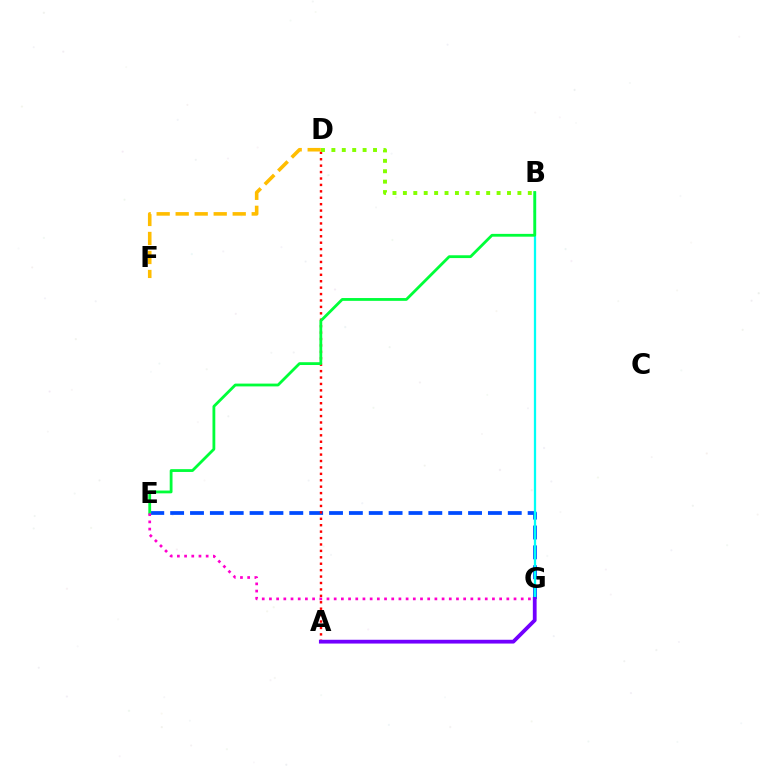{('E', 'G'): [{'color': '#004bff', 'line_style': 'dashed', 'thickness': 2.7}, {'color': '#ff00cf', 'line_style': 'dotted', 'thickness': 1.95}], ('A', 'D'): [{'color': '#ff0000', 'line_style': 'dotted', 'thickness': 1.74}], ('B', 'G'): [{'color': '#00fff6', 'line_style': 'solid', 'thickness': 1.64}], ('D', 'F'): [{'color': '#ffbd00', 'line_style': 'dashed', 'thickness': 2.58}], ('B', 'D'): [{'color': '#84ff00', 'line_style': 'dotted', 'thickness': 2.83}], ('A', 'G'): [{'color': '#7200ff', 'line_style': 'solid', 'thickness': 2.72}], ('B', 'E'): [{'color': '#00ff39', 'line_style': 'solid', 'thickness': 2.02}]}